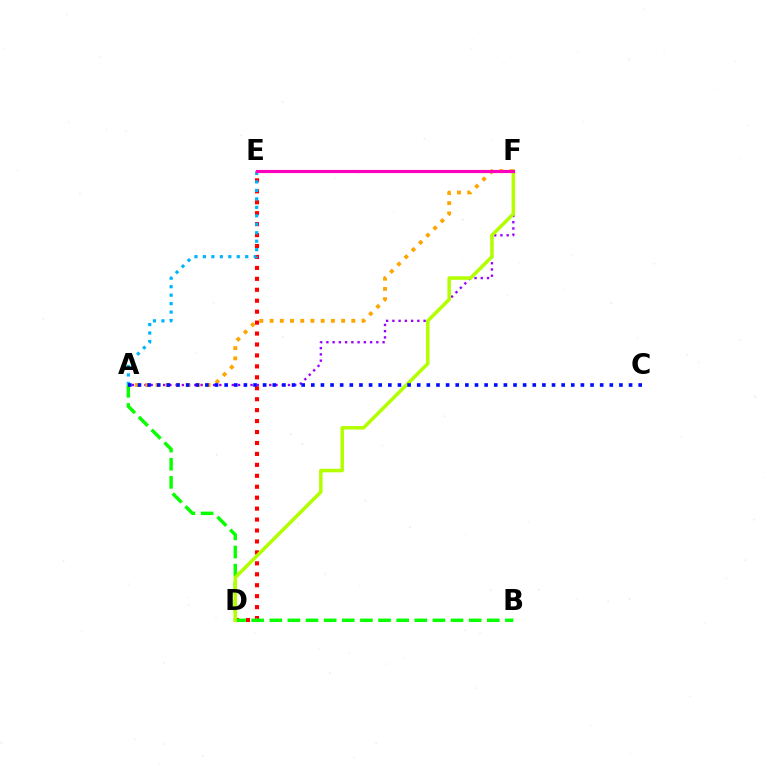{('A', 'F'): [{'color': '#9b00ff', 'line_style': 'dotted', 'thickness': 1.7}, {'color': '#ffa500', 'line_style': 'dotted', 'thickness': 2.78}], ('D', 'E'): [{'color': '#ff0000', 'line_style': 'dotted', 'thickness': 2.97}], ('A', 'E'): [{'color': '#00b5ff', 'line_style': 'dotted', 'thickness': 2.3}], ('A', 'B'): [{'color': '#08ff00', 'line_style': 'dashed', 'thickness': 2.46}], ('D', 'F'): [{'color': '#b3ff00', 'line_style': 'solid', 'thickness': 2.53}], ('E', 'F'): [{'color': '#00ff9d', 'line_style': 'solid', 'thickness': 2.02}, {'color': '#ff00bd', 'line_style': 'solid', 'thickness': 2.26}], ('A', 'C'): [{'color': '#0010ff', 'line_style': 'dotted', 'thickness': 2.62}]}